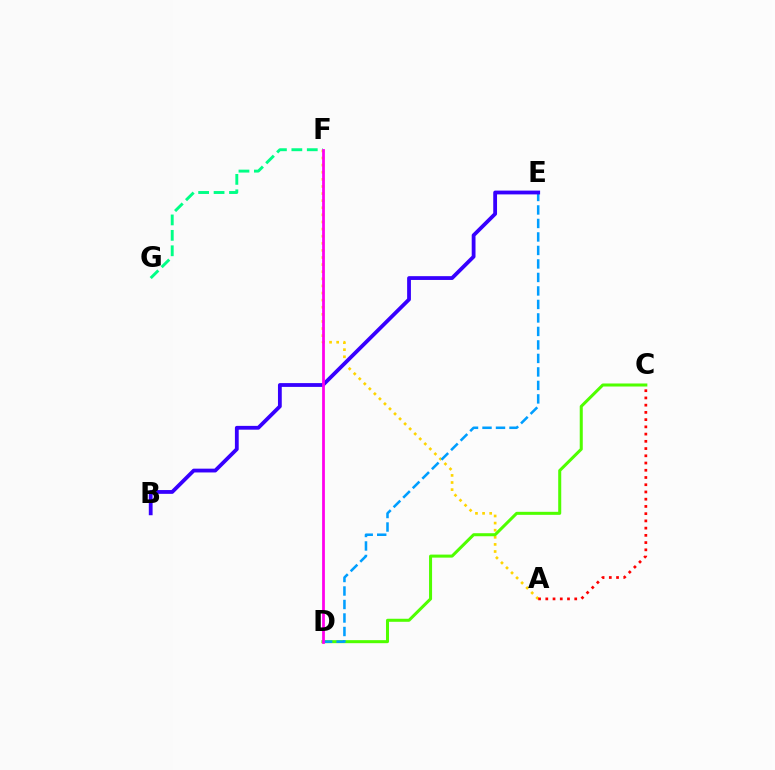{('A', 'F'): [{'color': '#ffd500', 'line_style': 'dotted', 'thickness': 1.93}], ('C', 'D'): [{'color': '#4fff00', 'line_style': 'solid', 'thickness': 2.18}], ('D', 'E'): [{'color': '#009eff', 'line_style': 'dashed', 'thickness': 1.83}], ('A', 'C'): [{'color': '#ff0000', 'line_style': 'dotted', 'thickness': 1.97}], ('B', 'E'): [{'color': '#3700ff', 'line_style': 'solid', 'thickness': 2.73}], ('F', 'G'): [{'color': '#00ff86', 'line_style': 'dashed', 'thickness': 2.1}], ('D', 'F'): [{'color': '#ff00ed', 'line_style': 'solid', 'thickness': 2.0}]}